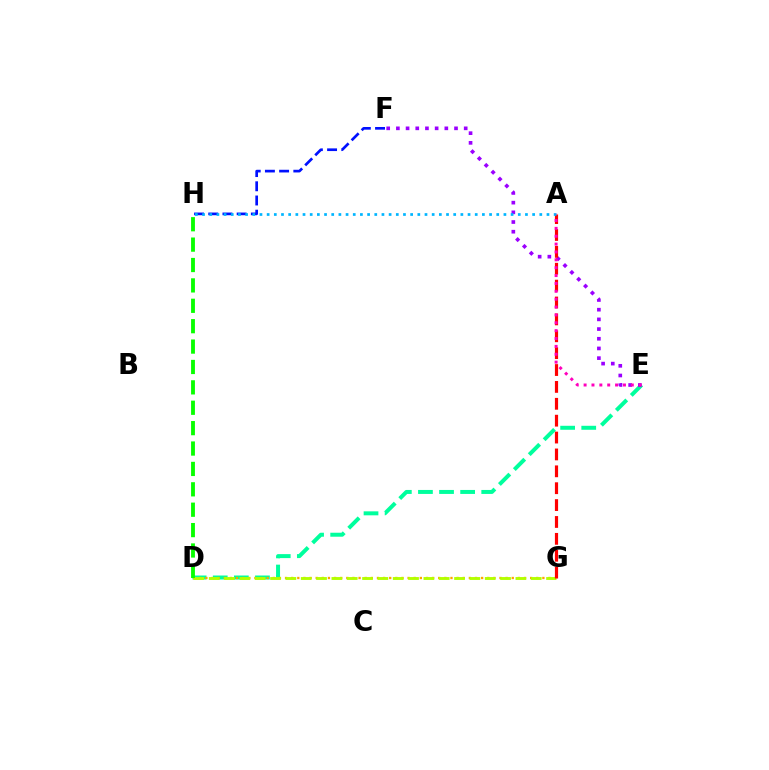{('D', 'E'): [{'color': '#00ff9d', 'line_style': 'dashed', 'thickness': 2.87}], ('D', 'G'): [{'color': '#ffa500', 'line_style': 'dotted', 'thickness': 1.66}, {'color': '#b3ff00', 'line_style': 'dashed', 'thickness': 2.08}], ('E', 'F'): [{'color': '#9b00ff', 'line_style': 'dotted', 'thickness': 2.63}], ('A', 'G'): [{'color': '#ff0000', 'line_style': 'dashed', 'thickness': 2.29}], ('D', 'H'): [{'color': '#08ff00', 'line_style': 'dashed', 'thickness': 2.77}], ('F', 'H'): [{'color': '#0010ff', 'line_style': 'dashed', 'thickness': 1.93}], ('A', 'H'): [{'color': '#00b5ff', 'line_style': 'dotted', 'thickness': 1.95}], ('A', 'E'): [{'color': '#ff00bd', 'line_style': 'dotted', 'thickness': 2.14}]}